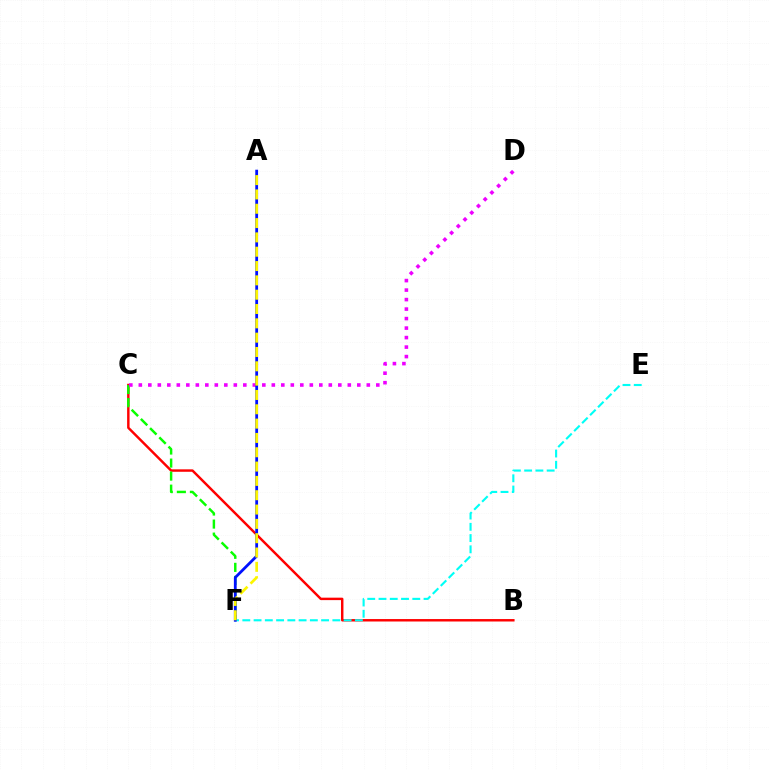{('B', 'C'): [{'color': '#ff0000', 'line_style': 'solid', 'thickness': 1.76}], ('C', 'F'): [{'color': '#08ff00', 'line_style': 'dashed', 'thickness': 1.77}], ('E', 'F'): [{'color': '#00fff6', 'line_style': 'dashed', 'thickness': 1.53}], ('C', 'D'): [{'color': '#ee00ff', 'line_style': 'dotted', 'thickness': 2.58}], ('A', 'F'): [{'color': '#0010ff', 'line_style': 'solid', 'thickness': 2.01}, {'color': '#fcf500', 'line_style': 'dashed', 'thickness': 1.95}]}